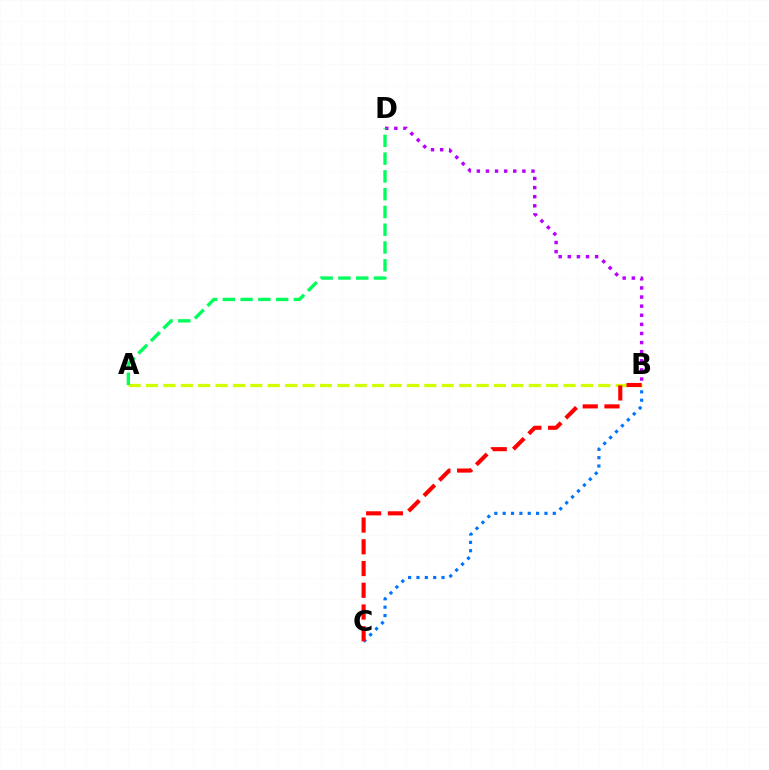{('B', 'D'): [{'color': '#b900ff', 'line_style': 'dotted', 'thickness': 2.48}], ('A', 'B'): [{'color': '#d1ff00', 'line_style': 'dashed', 'thickness': 2.36}], ('A', 'D'): [{'color': '#00ff5c', 'line_style': 'dashed', 'thickness': 2.42}], ('B', 'C'): [{'color': '#0074ff', 'line_style': 'dotted', 'thickness': 2.27}, {'color': '#ff0000', 'line_style': 'dashed', 'thickness': 2.95}]}